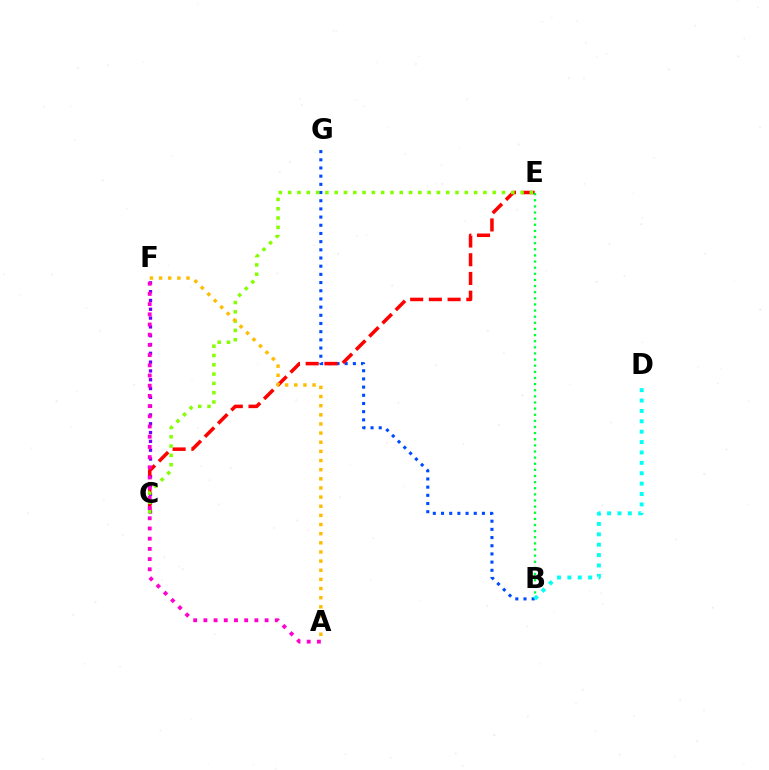{('C', 'F'): [{'color': '#7200ff', 'line_style': 'dotted', 'thickness': 2.39}], ('B', 'G'): [{'color': '#004bff', 'line_style': 'dotted', 'thickness': 2.22}], ('C', 'E'): [{'color': '#ff0000', 'line_style': 'dashed', 'thickness': 2.54}, {'color': '#84ff00', 'line_style': 'dotted', 'thickness': 2.53}], ('B', 'E'): [{'color': '#00ff39', 'line_style': 'dotted', 'thickness': 1.66}], ('A', 'F'): [{'color': '#ffbd00', 'line_style': 'dotted', 'thickness': 2.48}, {'color': '#ff00cf', 'line_style': 'dotted', 'thickness': 2.77}], ('B', 'D'): [{'color': '#00fff6', 'line_style': 'dotted', 'thickness': 2.82}]}